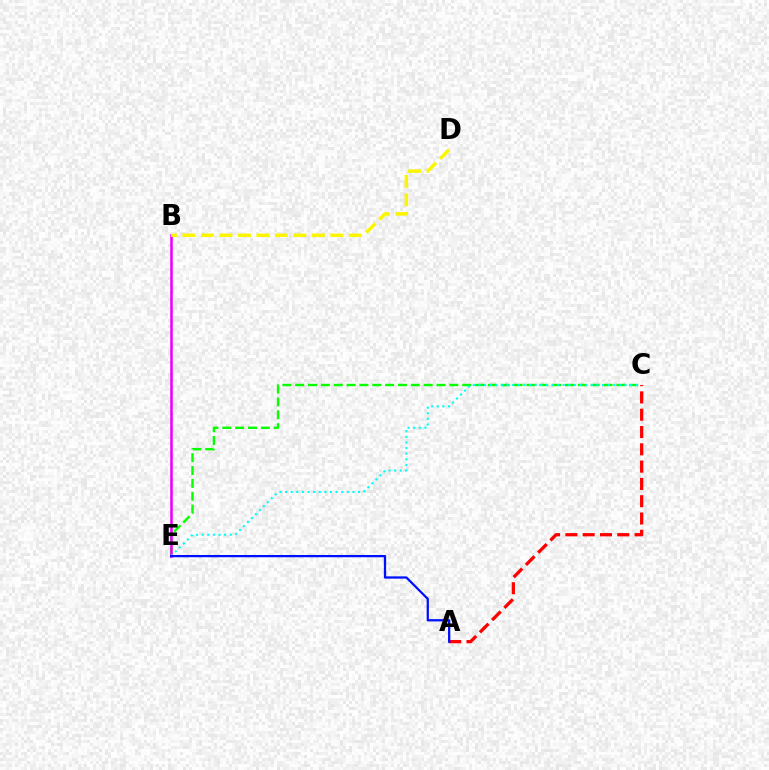{('A', 'C'): [{'color': '#ff0000', 'line_style': 'dashed', 'thickness': 2.35}], ('C', 'E'): [{'color': '#08ff00', 'line_style': 'dashed', 'thickness': 1.75}, {'color': '#00fff6', 'line_style': 'dotted', 'thickness': 1.53}], ('B', 'E'): [{'color': '#ee00ff', 'line_style': 'solid', 'thickness': 1.85}], ('B', 'D'): [{'color': '#fcf500', 'line_style': 'dashed', 'thickness': 2.51}], ('A', 'E'): [{'color': '#0010ff', 'line_style': 'solid', 'thickness': 1.63}]}